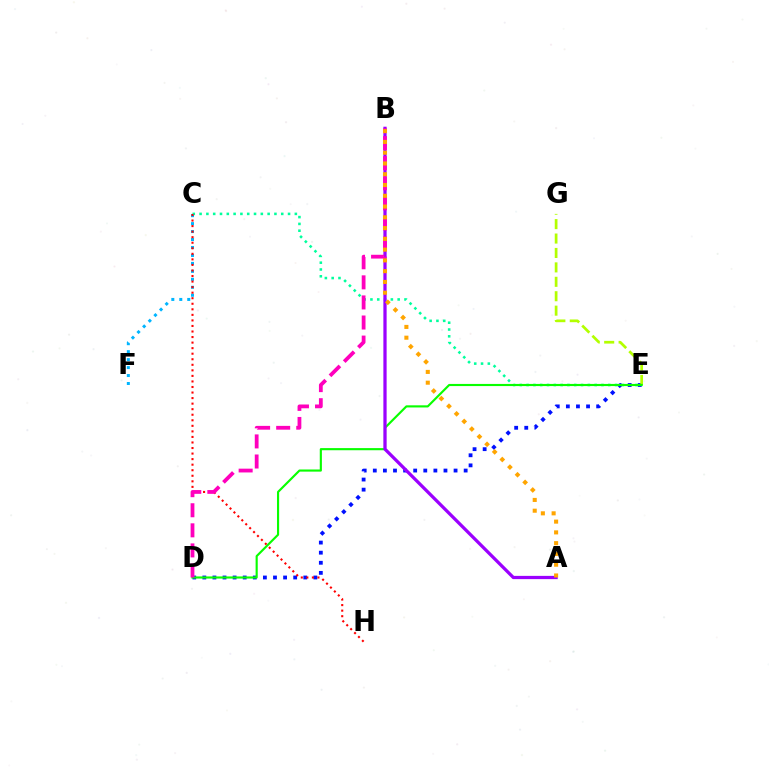{('C', 'E'): [{'color': '#00ff9d', 'line_style': 'dotted', 'thickness': 1.85}], ('D', 'E'): [{'color': '#0010ff', 'line_style': 'dotted', 'thickness': 2.74}, {'color': '#08ff00', 'line_style': 'solid', 'thickness': 1.54}], ('E', 'G'): [{'color': '#b3ff00', 'line_style': 'dashed', 'thickness': 1.96}], ('C', 'F'): [{'color': '#00b5ff', 'line_style': 'dotted', 'thickness': 2.16}], ('A', 'B'): [{'color': '#9b00ff', 'line_style': 'solid', 'thickness': 2.34}, {'color': '#ffa500', 'line_style': 'dotted', 'thickness': 2.93}], ('C', 'H'): [{'color': '#ff0000', 'line_style': 'dotted', 'thickness': 1.51}], ('B', 'D'): [{'color': '#ff00bd', 'line_style': 'dashed', 'thickness': 2.73}]}